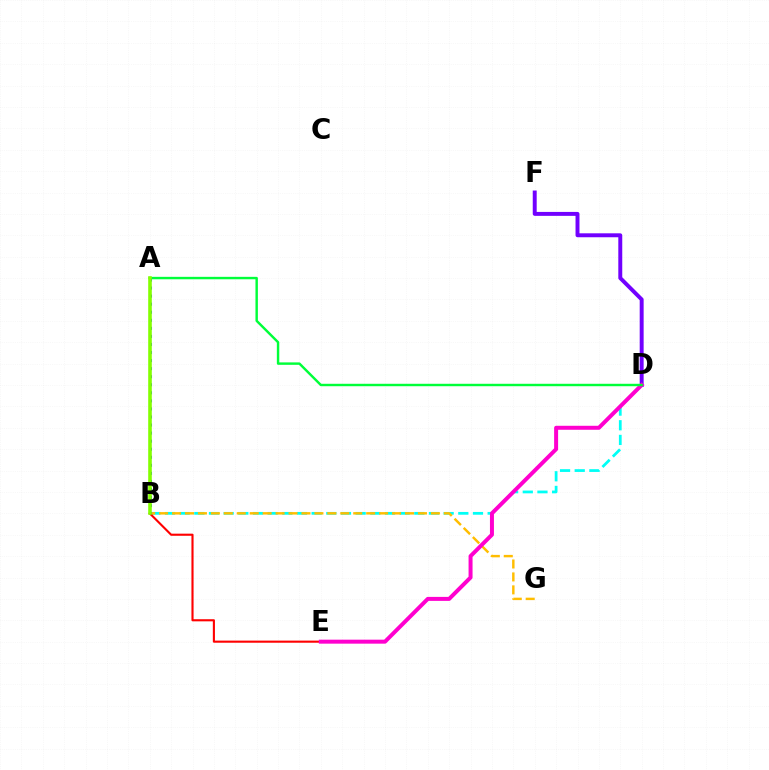{('B', 'D'): [{'color': '#00fff6', 'line_style': 'dashed', 'thickness': 1.99}], ('B', 'G'): [{'color': '#ffbd00', 'line_style': 'dashed', 'thickness': 1.76}], ('B', 'E'): [{'color': '#ff0000', 'line_style': 'solid', 'thickness': 1.52}], ('D', 'F'): [{'color': '#7200ff', 'line_style': 'solid', 'thickness': 2.84}], ('D', 'E'): [{'color': '#ff00cf', 'line_style': 'solid', 'thickness': 2.87}], ('A', 'D'): [{'color': '#00ff39', 'line_style': 'solid', 'thickness': 1.75}], ('A', 'B'): [{'color': '#004bff', 'line_style': 'dotted', 'thickness': 2.19}, {'color': '#84ff00', 'line_style': 'solid', 'thickness': 2.59}]}